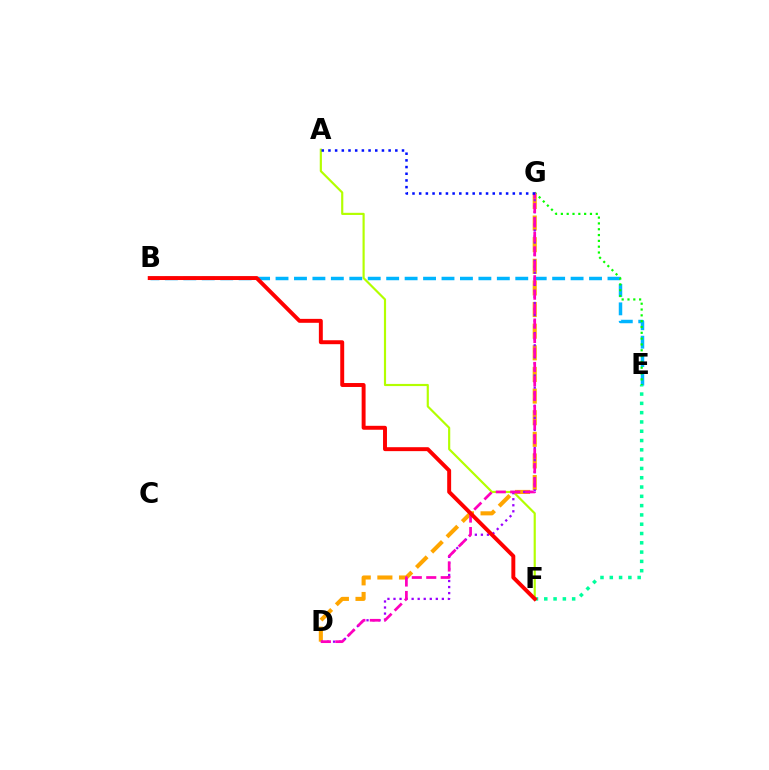{('A', 'F'): [{'color': '#b3ff00', 'line_style': 'solid', 'thickness': 1.56}], ('D', 'G'): [{'color': '#ffa500', 'line_style': 'dashed', 'thickness': 2.94}, {'color': '#9b00ff', 'line_style': 'dotted', 'thickness': 1.64}, {'color': '#ff00bd', 'line_style': 'dashed', 'thickness': 1.96}], ('B', 'E'): [{'color': '#00b5ff', 'line_style': 'dashed', 'thickness': 2.51}], ('E', 'G'): [{'color': '#08ff00', 'line_style': 'dotted', 'thickness': 1.58}], ('E', 'F'): [{'color': '#00ff9d', 'line_style': 'dotted', 'thickness': 2.53}], ('A', 'G'): [{'color': '#0010ff', 'line_style': 'dotted', 'thickness': 1.82}], ('B', 'F'): [{'color': '#ff0000', 'line_style': 'solid', 'thickness': 2.83}]}